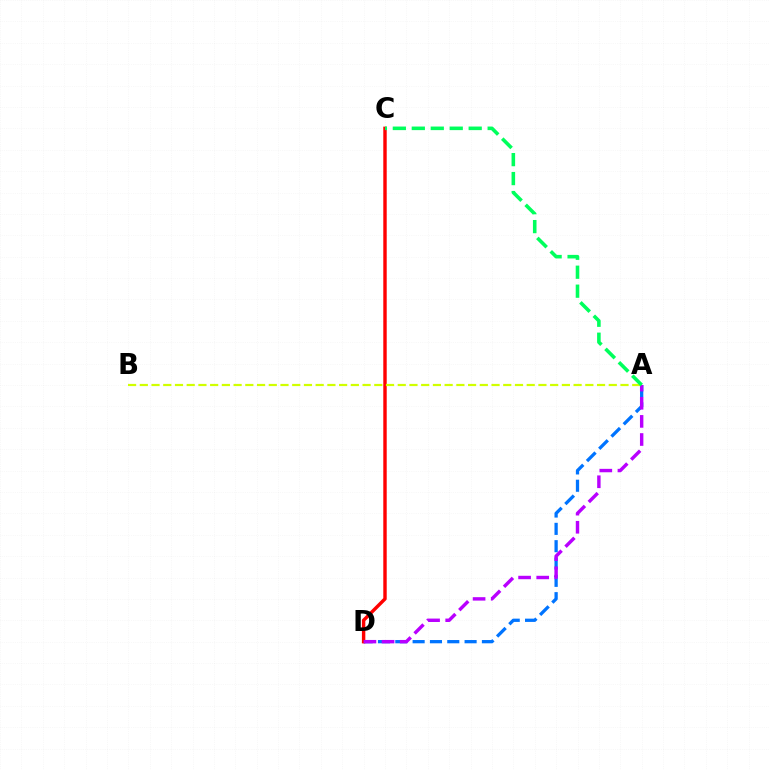{('A', 'D'): [{'color': '#0074ff', 'line_style': 'dashed', 'thickness': 2.35}, {'color': '#b900ff', 'line_style': 'dashed', 'thickness': 2.46}], ('C', 'D'): [{'color': '#ff0000', 'line_style': 'solid', 'thickness': 2.46}], ('A', 'B'): [{'color': '#d1ff00', 'line_style': 'dashed', 'thickness': 1.59}], ('A', 'C'): [{'color': '#00ff5c', 'line_style': 'dashed', 'thickness': 2.58}]}